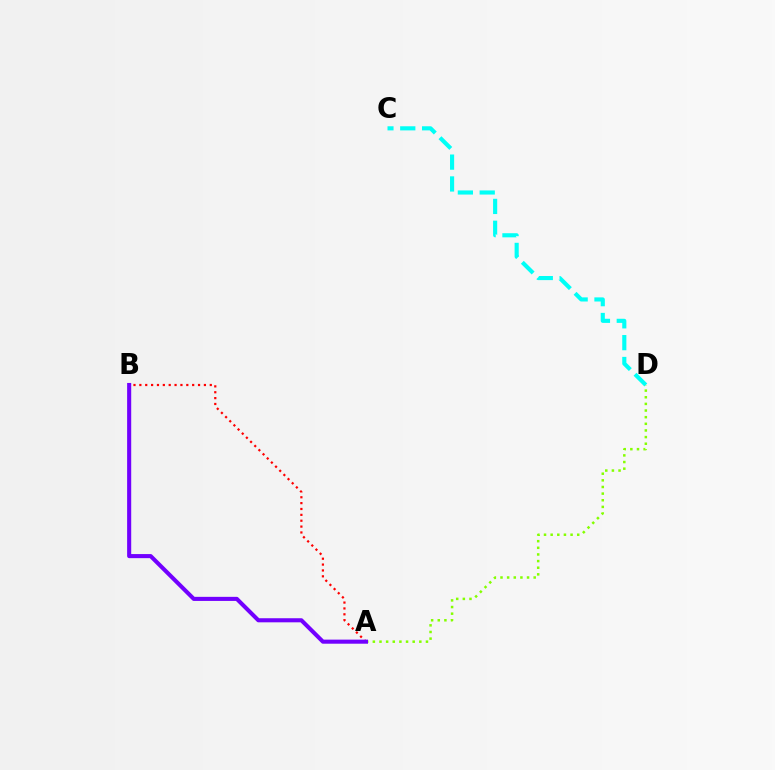{('C', 'D'): [{'color': '#00fff6', 'line_style': 'dashed', 'thickness': 2.97}], ('A', 'B'): [{'color': '#ff0000', 'line_style': 'dotted', 'thickness': 1.59}, {'color': '#7200ff', 'line_style': 'solid', 'thickness': 2.94}], ('A', 'D'): [{'color': '#84ff00', 'line_style': 'dotted', 'thickness': 1.8}]}